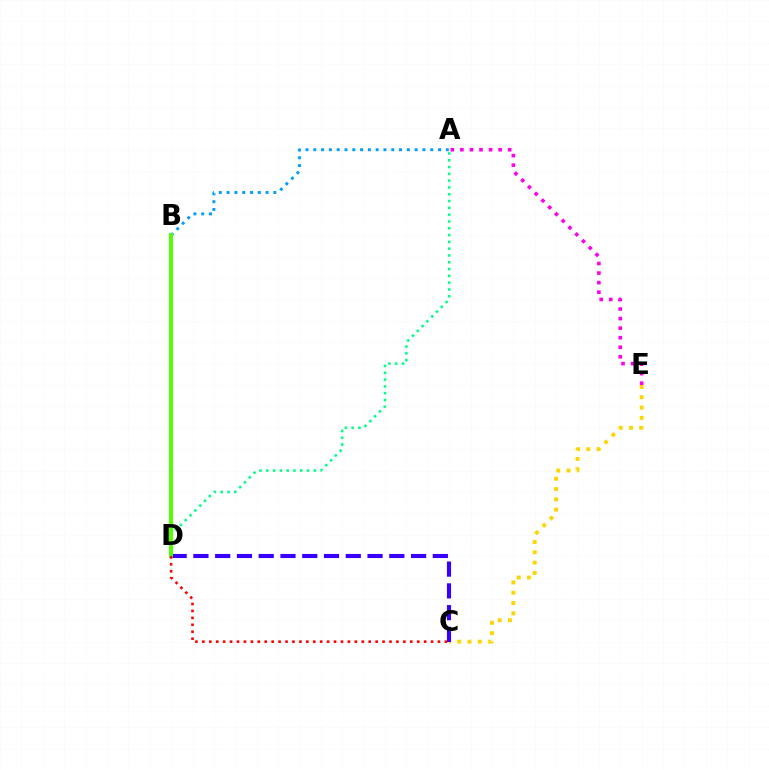{('A', 'D'): [{'color': '#00ff86', 'line_style': 'dotted', 'thickness': 1.85}], ('C', 'E'): [{'color': '#ffd500', 'line_style': 'dotted', 'thickness': 2.8}], ('A', 'B'): [{'color': '#009eff', 'line_style': 'dotted', 'thickness': 2.12}], ('A', 'E'): [{'color': '#ff00ed', 'line_style': 'dotted', 'thickness': 2.6}], ('C', 'D'): [{'color': '#3700ff', 'line_style': 'dashed', 'thickness': 2.96}, {'color': '#ff0000', 'line_style': 'dotted', 'thickness': 1.88}], ('B', 'D'): [{'color': '#4fff00', 'line_style': 'solid', 'thickness': 2.84}]}